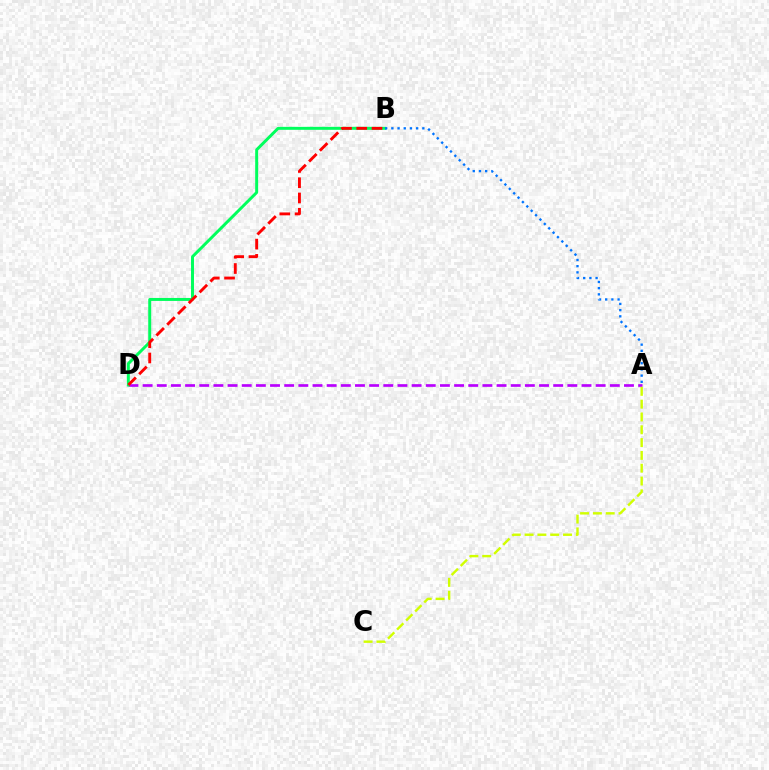{('A', 'D'): [{'color': '#b900ff', 'line_style': 'dashed', 'thickness': 1.92}], ('B', 'D'): [{'color': '#00ff5c', 'line_style': 'solid', 'thickness': 2.14}, {'color': '#ff0000', 'line_style': 'dashed', 'thickness': 2.07}], ('A', 'C'): [{'color': '#d1ff00', 'line_style': 'dashed', 'thickness': 1.74}], ('A', 'B'): [{'color': '#0074ff', 'line_style': 'dotted', 'thickness': 1.68}]}